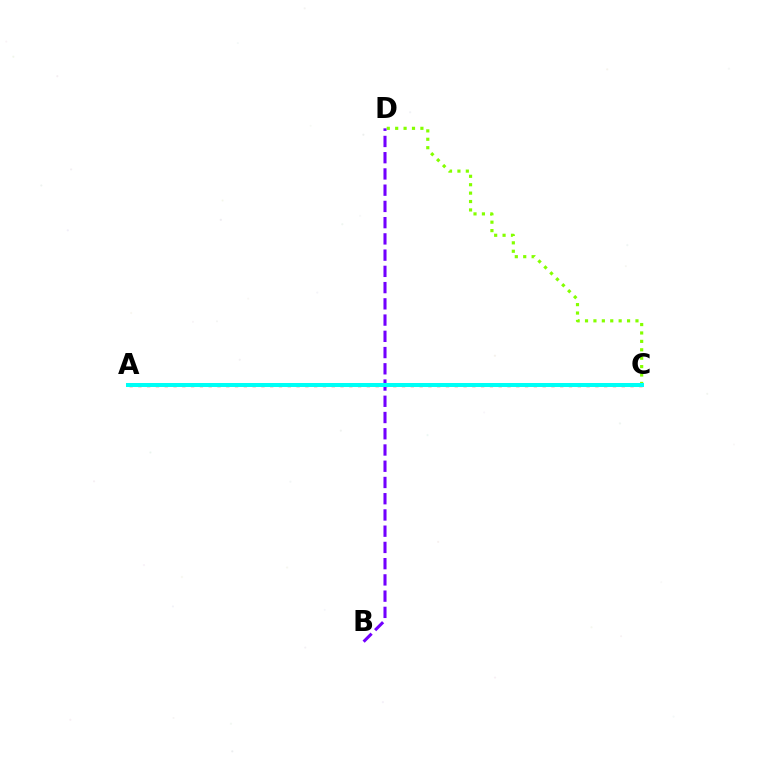{('A', 'C'): [{'color': '#ff0000', 'line_style': 'dotted', 'thickness': 2.39}, {'color': '#00fff6', 'line_style': 'solid', 'thickness': 2.88}], ('C', 'D'): [{'color': '#84ff00', 'line_style': 'dotted', 'thickness': 2.28}], ('B', 'D'): [{'color': '#7200ff', 'line_style': 'dashed', 'thickness': 2.21}]}